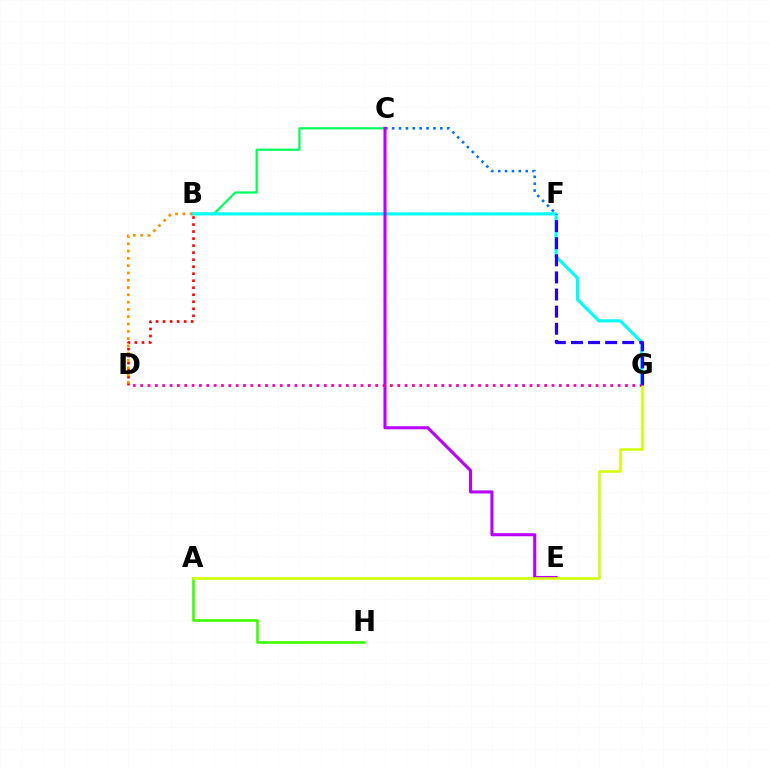{('B', 'D'): [{'color': '#ff0000', 'line_style': 'dotted', 'thickness': 1.91}, {'color': '#ff9400', 'line_style': 'dotted', 'thickness': 1.98}], ('B', 'C'): [{'color': '#00ff5c', 'line_style': 'solid', 'thickness': 1.59}], ('A', 'H'): [{'color': '#3dff00', 'line_style': 'solid', 'thickness': 1.88}], ('C', 'F'): [{'color': '#0074ff', 'line_style': 'dotted', 'thickness': 1.87}], ('B', 'G'): [{'color': '#00fff6', 'line_style': 'solid', 'thickness': 2.26}], ('C', 'E'): [{'color': '#b900ff', 'line_style': 'solid', 'thickness': 2.21}], ('D', 'G'): [{'color': '#ff00ac', 'line_style': 'dotted', 'thickness': 2.0}], ('A', 'G'): [{'color': '#d1ff00', 'line_style': 'solid', 'thickness': 1.82}], ('F', 'G'): [{'color': '#2500ff', 'line_style': 'dashed', 'thickness': 2.32}]}